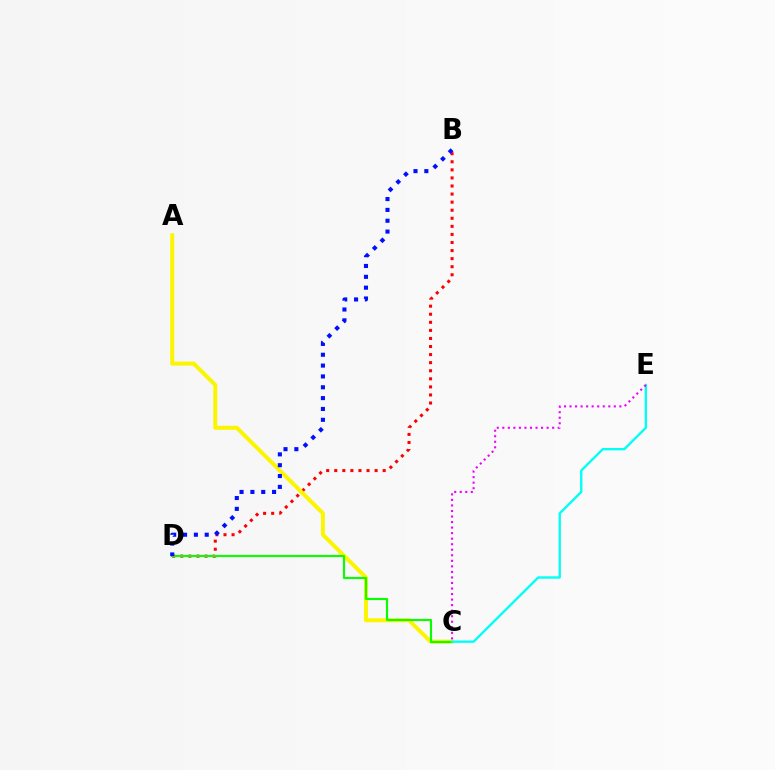{('B', 'D'): [{'color': '#ff0000', 'line_style': 'dotted', 'thickness': 2.19}, {'color': '#0010ff', 'line_style': 'dotted', 'thickness': 2.95}], ('A', 'C'): [{'color': '#fcf500', 'line_style': 'solid', 'thickness': 2.86}], ('C', 'D'): [{'color': '#08ff00', 'line_style': 'solid', 'thickness': 1.54}], ('C', 'E'): [{'color': '#00fff6', 'line_style': 'solid', 'thickness': 1.7}, {'color': '#ee00ff', 'line_style': 'dotted', 'thickness': 1.5}]}